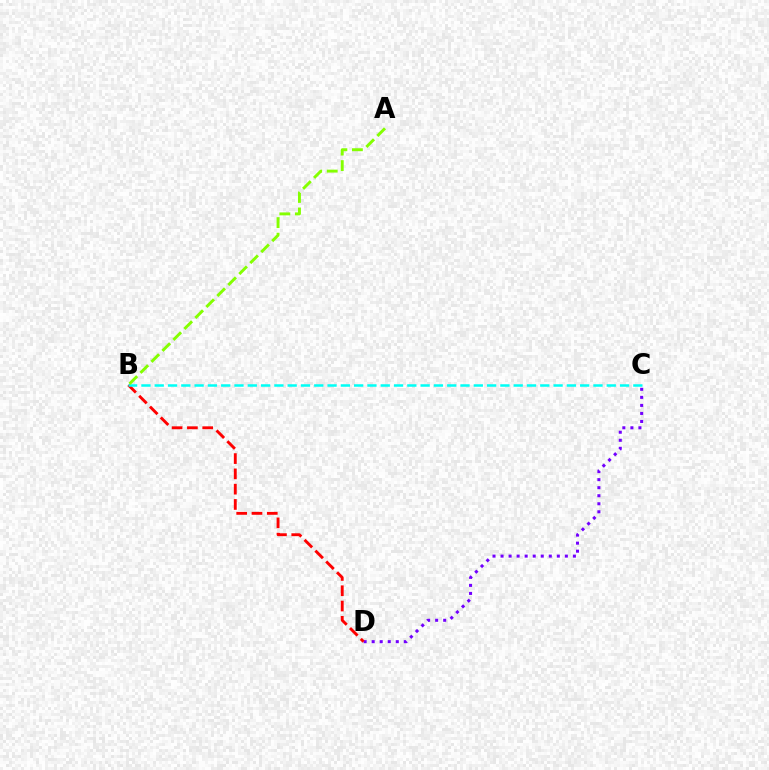{('C', 'D'): [{'color': '#7200ff', 'line_style': 'dotted', 'thickness': 2.18}], ('B', 'D'): [{'color': '#ff0000', 'line_style': 'dashed', 'thickness': 2.08}], ('B', 'C'): [{'color': '#00fff6', 'line_style': 'dashed', 'thickness': 1.81}], ('A', 'B'): [{'color': '#84ff00', 'line_style': 'dashed', 'thickness': 2.11}]}